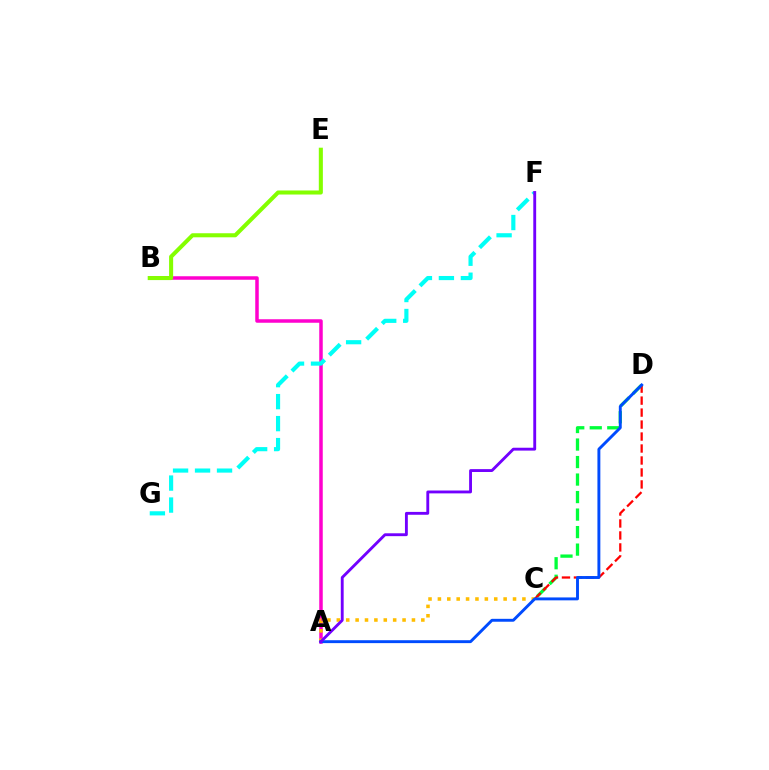{('C', 'D'): [{'color': '#00ff39', 'line_style': 'dashed', 'thickness': 2.38}, {'color': '#ff0000', 'line_style': 'dashed', 'thickness': 1.63}], ('A', 'B'): [{'color': '#ff00cf', 'line_style': 'solid', 'thickness': 2.52}], ('B', 'E'): [{'color': '#84ff00', 'line_style': 'solid', 'thickness': 2.92}], ('A', 'C'): [{'color': '#ffbd00', 'line_style': 'dotted', 'thickness': 2.55}], ('A', 'D'): [{'color': '#004bff', 'line_style': 'solid', 'thickness': 2.09}], ('F', 'G'): [{'color': '#00fff6', 'line_style': 'dashed', 'thickness': 2.99}], ('A', 'F'): [{'color': '#7200ff', 'line_style': 'solid', 'thickness': 2.06}]}